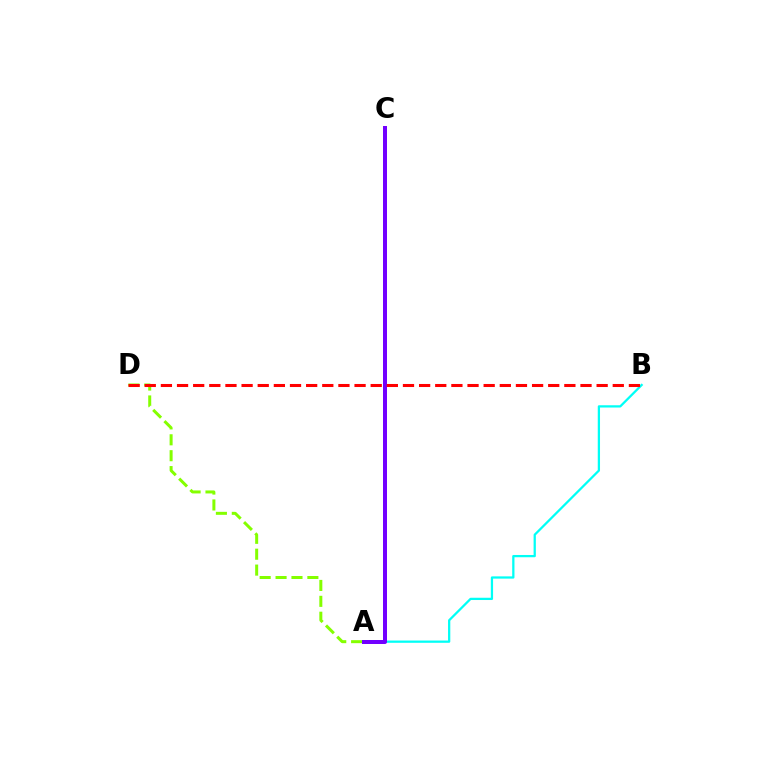{('A', 'D'): [{'color': '#84ff00', 'line_style': 'dashed', 'thickness': 2.16}], ('A', 'B'): [{'color': '#00fff6', 'line_style': 'solid', 'thickness': 1.63}], ('A', 'C'): [{'color': '#7200ff', 'line_style': 'solid', 'thickness': 2.87}], ('B', 'D'): [{'color': '#ff0000', 'line_style': 'dashed', 'thickness': 2.19}]}